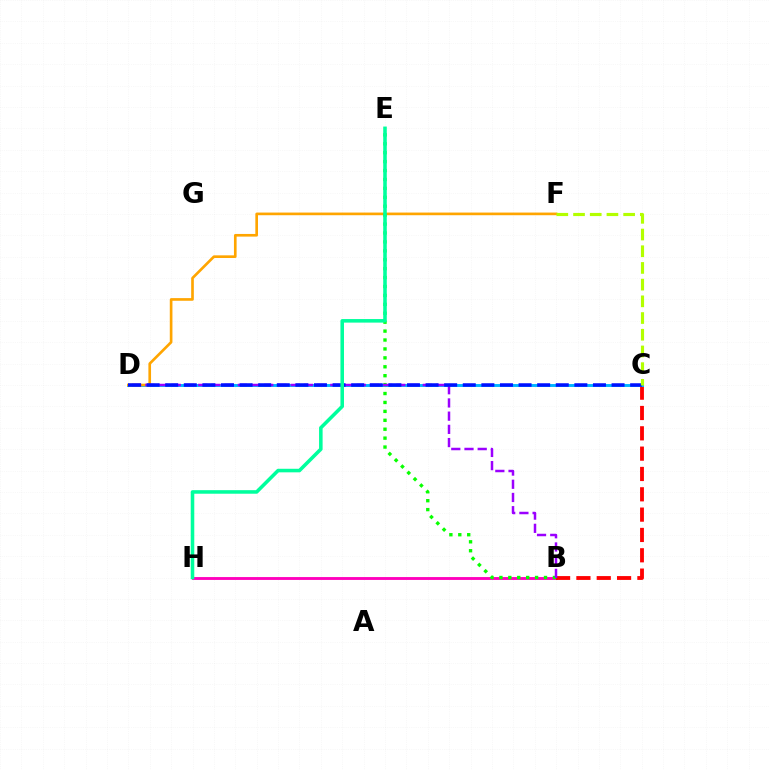{('B', 'H'): [{'color': '#ff00bd', 'line_style': 'solid', 'thickness': 2.07}], ('B', 'C'): [{'color': '#ff0000', 'line_style': 'dashed', 'thickness': 2.76}], ('C', 'D'): [{'color': '#00b5ff', 'line_style': 'solid', 'thickness': 2.1}, {'color': '#0010ff', 'line_style': 'dashed', 'thickness': 2.53}], ('D', 'F'): [{'color': '#ffa500', 'line_style': 'solid', 'thickness': 1.91}], ('B', 'E'): [{'color': '#08ff00', 'line_style': 'dotted', 'thickness': 2.42}], ('B', 'D'): [{'color': '#9b00ff', 'line_style': 'dashed', 'thickness': 1.79}], ('C', 'F'): [{'color': '#b3ff00', 'line_style': 'dashed', 'thickness': 2.27}], ('E', 'H'): [{'color': '#00ff9d', 'line_style': 'solid', 'thickness': 2.56}]}